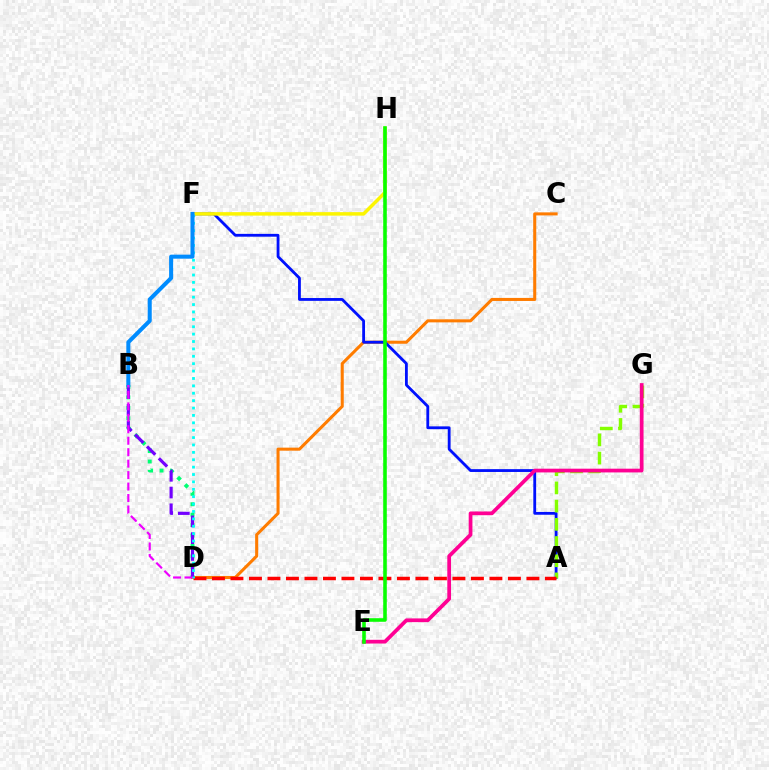{('C', 'D'): [{'color': '#ff7c00', 'line_style': 'solid', 'thickness': 2.2}], ('A', 'F'): [{'color': '#0010ff', 'line_style': 'solid', 'thickness': 2.03}], ('A', 'G'): [{'color': '#84ff00', 'line_style': 'dashed', 'thickness': 2.47}], ('A', 'D'): [{'color': '#ff0000', 'line_style': 'dashed', 'thickness': 2.51}], ('B', 'D'): [{'color': '#00ff74', 'line_style': 'dotted', 'thickness': 2.83}, {'color': '#7200ff', 'line_style': 'dashed', 'thickness': 2.28}, {'color': '#ee00ff', 'line_style': 'dashed', 'thickness': 1.56}], ('F', 'H'): [{'color': '#fcf500', 'line_style': 'solid', 'thickness': 2.52}], ('D', 'F'): [{'color': '#00fff6', 'line_style': 'dotted', 'thickness': 2.01}], ('E', 'G'): [{'color': '#ff0094', 'line_style': 'solid', 'thickness': 2.69}], ('E', 'H'): [{'color': '#08ff00', 'line_style': 'solid', 'thickness': 2.57}], ('B', 'F'): [{'color': '#008cff', 'line_style': 'solid', 'thickness': 2.9}]}